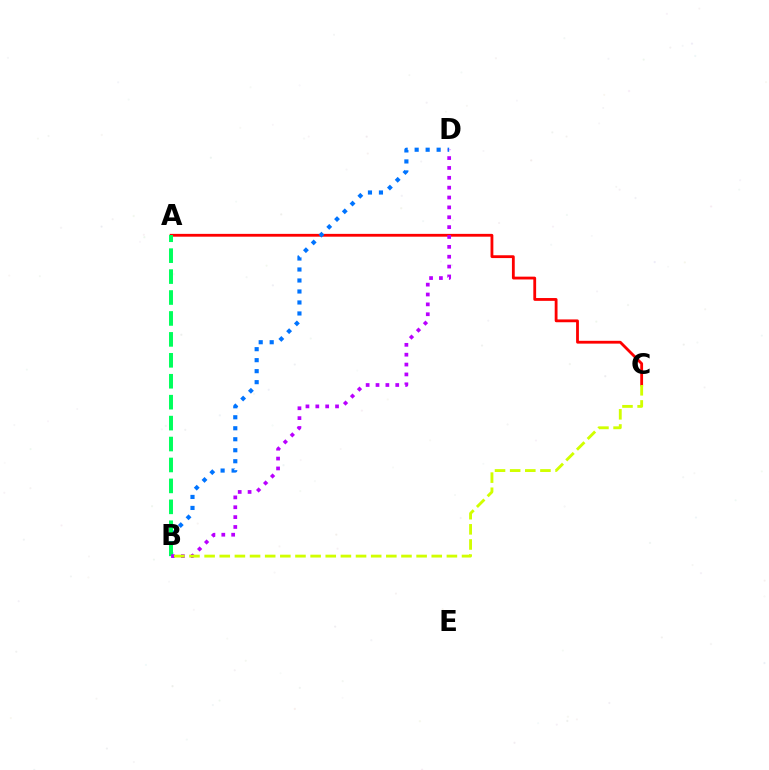{('A', 'C'): [{'color': '#ff0000', 'line_style': 'solid', 'thickness': 2.03}], ('B', 'D'): [{'color': '#0074ff', 'line_style': 'dotted', 'thickness': 2.99}, {'color': '#b900ff', 'line_style': 'dotted', 'thickness': 2.68}], ('A', 'B'): [{'color': '#00ff5c', 'line_style': 'dashed', 'thickness': 2.84}], ('B', 'C'): [{'color': '#d1ff00', 'line_style': 'dashed', 'thickness': 2.06}]}